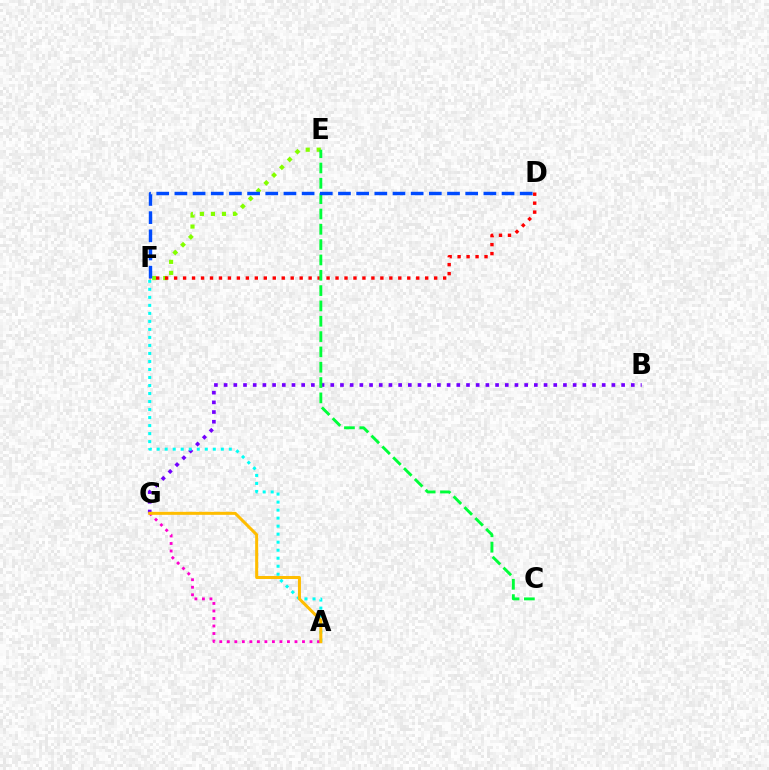{('B', 'G'): [{'color': '#7200ff', 'line_style': 'dotted', 'thickness': 2.63}], ('A', 'F'): [{'color': '#00fff6', 'line_style': 'dotted', 'thickness': 2.18}], ('E', 'F'): [{'color': '#84ff00', 'line_style': 'dotted', 'thickness': 3.0}], ('D', 'F'): [{'color': '#ff0000', 'line_style': 'dotted', 'thickness': 2.44}, {'color': '#004bff', 'line_style': 'dashed', 'thickness': 2.47}], ('C', 'E'): [{'color': '#00ff39', 'line_style': 'dashed', 'thickness': 2.08}], ('A', 'G'): [{'color': '#ff00cf', 'line_style': 'dotted', 'thickness': 2.04}, {'color': '#ffbd00', 'line_style': 'solid', 'thickness': 2.17}]}